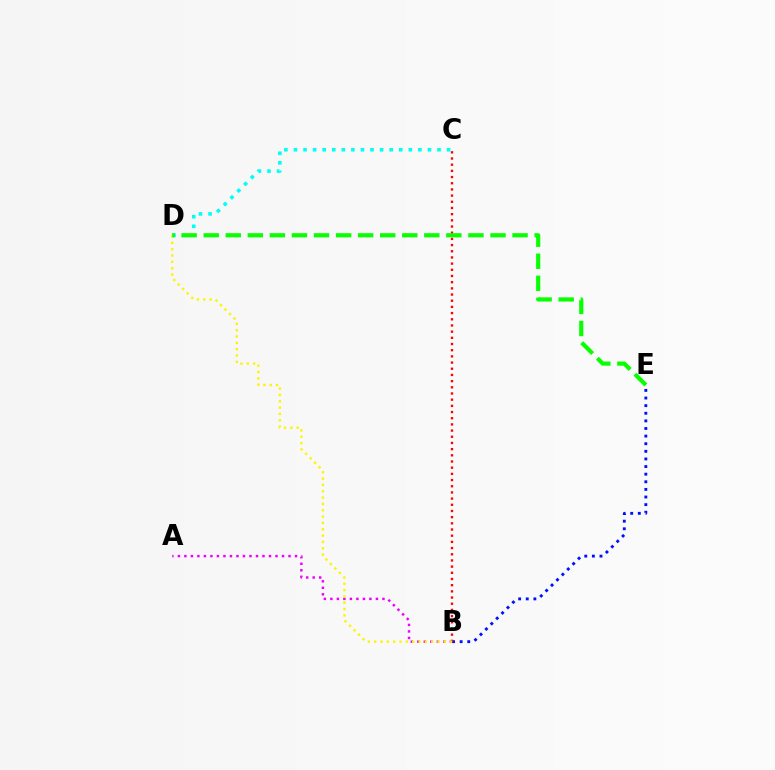{('A', 'B'): [{'color': '#ee00ff', 'line_style': 'dotted', 'thickness': 1.77}], ('C', 'D'): [{'color': '#00fff6', 'line_style': 'dotted', 'thickness': 2.6}], ('B', 'E'): [{'color': '#0010ff', 'line_style': 'dotted', 'thickness': 2.07}], ('B', 'C'): [{'color': '#ff0000', 'line_style': 'dotted', 'thickness': 1.68}], ('B', 'D'): [{'color': '#fcf500', 'line_style': 'dotted', 'thickness': 1.72}], ('D', 'E'): [{'color': '#08ff00', 'line_style': 'dashed', 'thickness': 3.0}]}